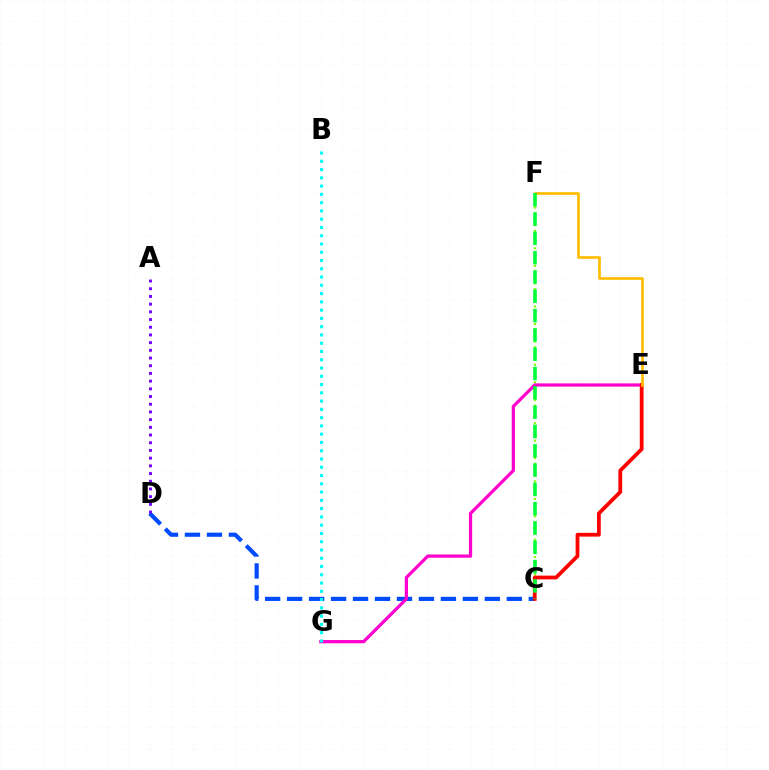{('C', 'D'): [{'color': '#004bff', 'line_style': 'dashed', 'thickness': 2.98}], ('C', 'F'): [{'color': '#84ff00', 'line_style': 'dotted', 'thickness': 1.58}, {'color': '#00ff39', 'line_style': 'dashed', 'thickness': 2.62}], ('E', 'G'): [{'color': '#ff00cf', 'line_style': 'solid', 'thickness': 2.33}], ('B', 'G'): [{'color': '#00fff6', 'line_style': 'dotted', 'thickness': 2.25}], ('A', 'D'): [{'color': '#7200ff', 'line_style': 'dotted', 'thickness': 2.09}], ('C', 'E'): [{'color': '#ff0000', 'line_style': 'solid', 'thickness': 2.71}], ('E', 'F'): [{'color': '#ffbd00', 'line_style': 'solid', 'thickness': 1.95}]}